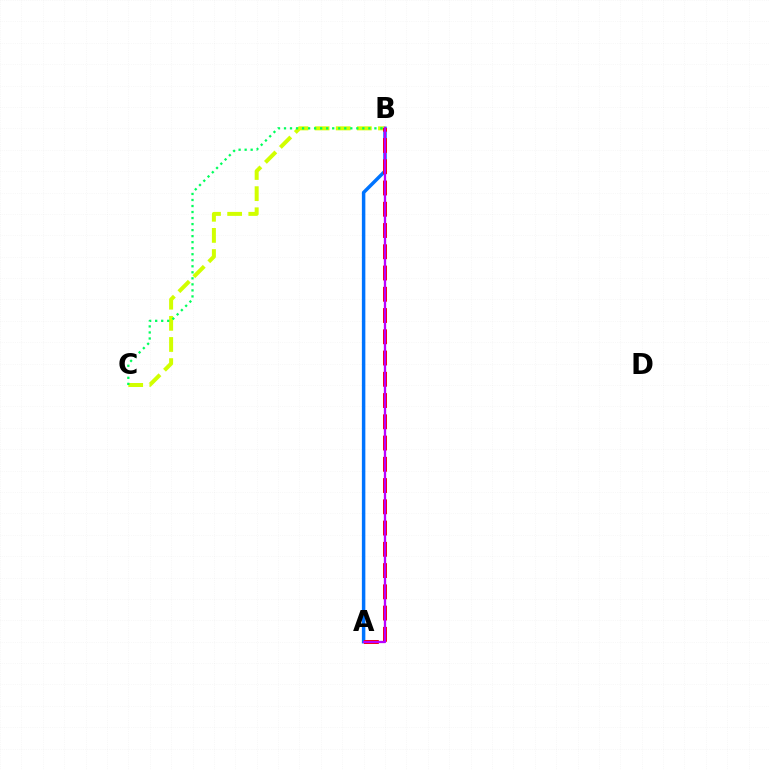{('A', 'B'): [{'color': '#0074ff', 'line_style': 'solid', 'thickness': 2.5}, {'color': '#ff0000', 'line_style': 'dashed', 'thickness': 2.89}, {'color': '#b900ff', 'line_style': 'solid', 'thickness': 1.67}], ('B', 'C'): [{'color': '#d1ff00', 'line_style': 'dashed', 'thickness': 2.87}, {'color': '#00ff5c', 'line_style': 'dotted', 'thickness': 1.64}]}